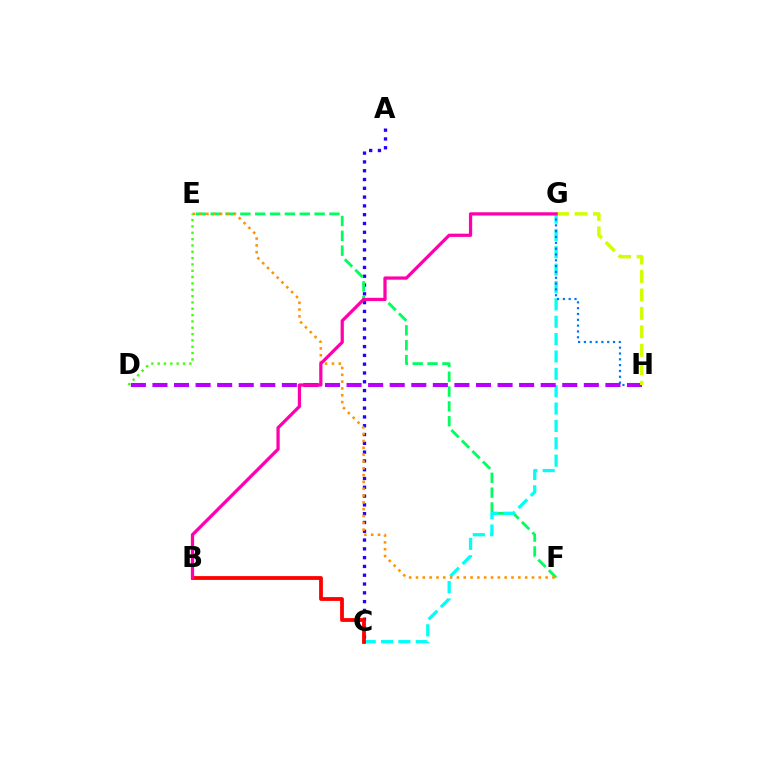{('A', 'C'): [{'color': '#2500ff', 'line_style': 'dotted', 'thickness': 2.39}], ('E', 'F'): [{'color': '#00ff5c', 'line_style': 'dashed', 'thickness': 2.02}, {'color': '#ff9400', 'line_style': 'dotted', 'thickness': 1.85}], ('C', 'G'): [{'color': '#00fff6', 'line_style': 'dashed', 'thickness': 2.36}], ('G', 'H'): [{'color': '#0074ff', 'line_style': 'dotted', 'thickness': 1.58}, {'color': '#d1ff00', 'line_style': 'dashed', 'thickness': 2.51}], ('D', 'H'): [{'color': '#b900ff', 'line_style': 'dashed', 'thickness': 2.93}], ('D', 'E'): [{'color': '#3dff00', 'line_style': 'dotted', 'thickness': 1.72}], ('B', 'C'): [{'color': '#ff0000', 'line_style': 'solid', 'thickness': 2.73}], ('B', 'G'): [{'color': '#ff00ac', 'line_style': 'solid', 'thickness': 2.34}]}